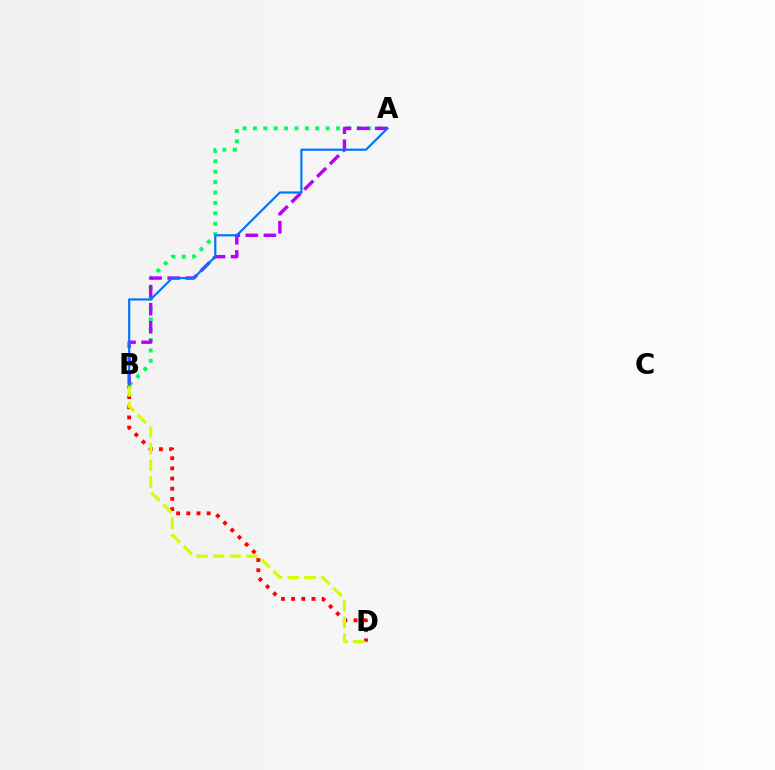{('B', 'D'): [{'color': '#ff0000', 'line_style': 'dotted', 'thickness': 2.76}, {'color': '#d1ff00', 'line_style': 'dashed', 'thickness': 2.27}], ('A', 'B'): [{'color': '#00ff5c', 'line_style': 'dotted', 'thickness': 2.82}, {'color': '#b900ff', 'line_style': 'dashed', 'thickness': 2.45}, {'color': '#0074ff', 'line_style': 'solid', 'thickness': 1.57}]}